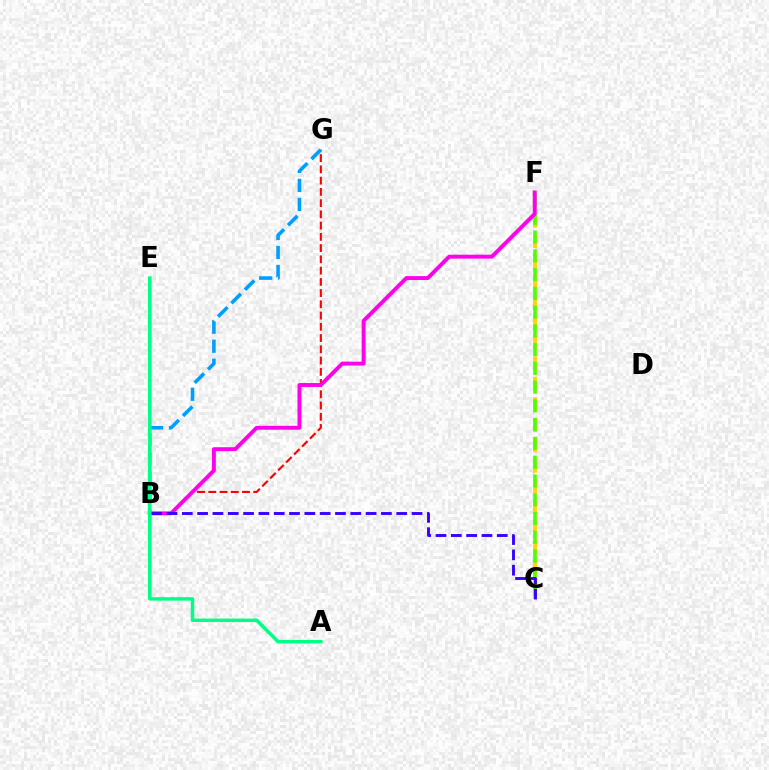{('C', 'F'): [{'color': '#ffd500', 'line_style': 'dashed', 'thickness': 2.77}, {'color': '#4fff00', 'line_style': 'dashed', 'thickness': 2.55}], ('B', 'G'): [{'color': '#ff0000', 'line_style': 'dashed', 'thickness': 1.53}, {'color': '#009eff', 'line_style': 'dashed', 'thickness': 2.58}], ('B', 'F'): [{'color': '#ff00ed', 'line_style': 'solid', 'thickness': 2.81}], ('B', 'C'): [{'color': '#3700ff', 'line_style': 'dashed', 'thickness': 2.08}], ('A', 'E'): [{'color': '#00ff86', 'line_style': 'solid', 'thickness': 2.47}]}